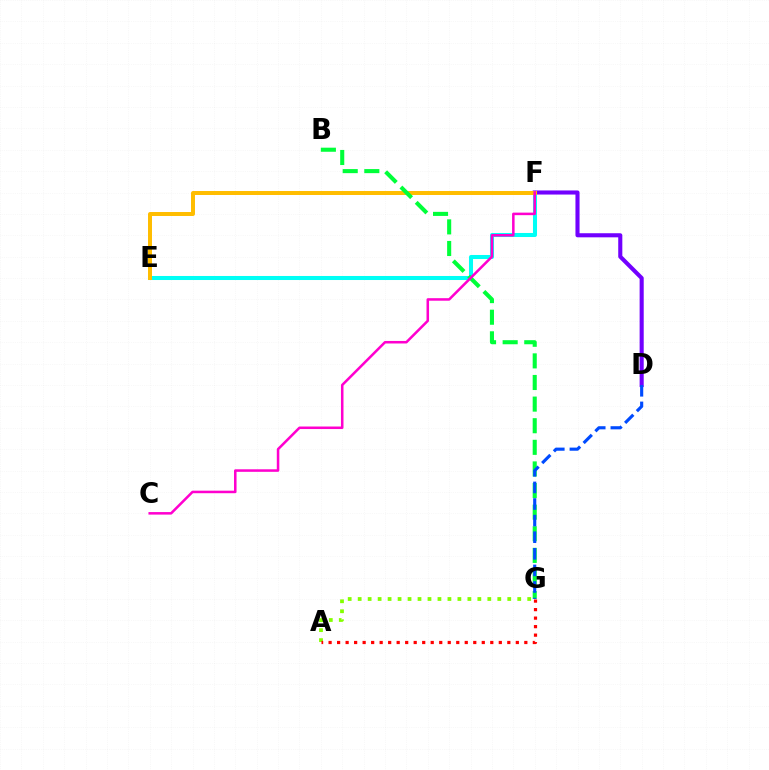{('E', 'F'): [{'color': '#00fff6', 'line_style': 'solid', 'thickness': 2.91}, {'color': '#ffbd00', 'line_style': 'solid', 'thickness': 2.86}], ('D', 'F'): [{'color': '#7200ff', 'line_style': 'solid', 'thickness': 2.95}], ('A', 'G'): [{'color': '#84ff00', 'line_style': 'dotted', 'thickness': 2.71}, {'color': '#ff0000', 'line_style': 'dotted', 'thickness': 2.31}], ('B', 'G'): [{'color': '#00ff39', 'line_style': 'dashed', 'thickness': 2.94}], ('C', 'F'): [{'color': '#ff00cf', 'line_style': 'solid', 'thickness': 1.82}], ('D', 'G'): [{'color': '#004bff', 'line_style': 'dashed', 'thickness': 2.25}]}